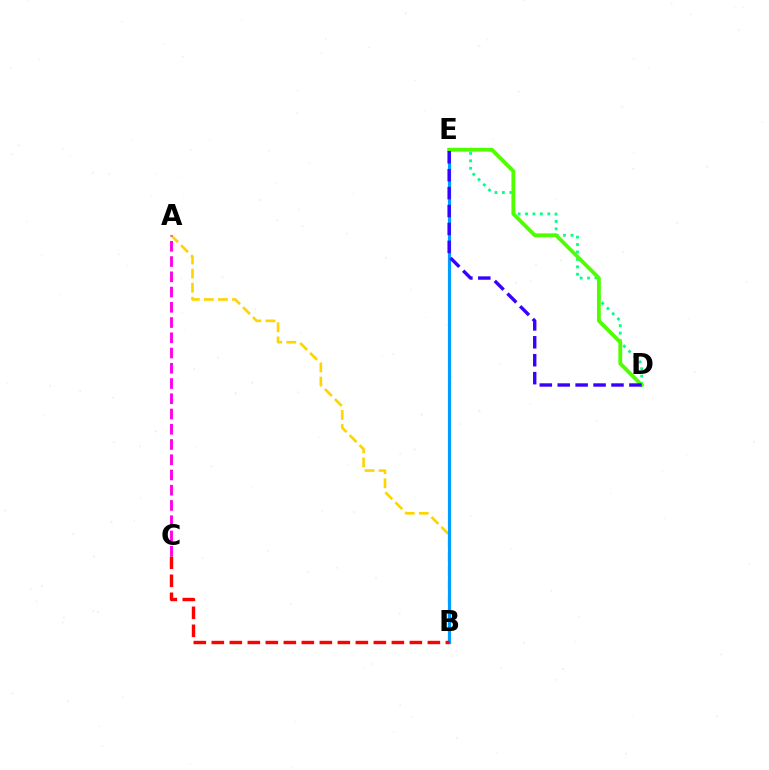{('A', 'B'): [{'color': '#ffd500', 'line_style': 'dashed', 'thickness': 1.91}], ('D', 'E'): [{'color': '#00ff86', 'line_style': 'dotted', 'thickness': 2.02}, {'color': '#4fff00', 'line_style': 'solid', 'thickness': 2.75}, {'color': '#3700ff', 'line_style': 'dashed', 'thickness': 2.43}], ('A', 'C'): [{'color': '#ff00ed', 'line_style': 'dashed', 'thickness': 2.07}], ('B', 'E'): [{'color': '#009eff', 'line_style': 'solid', 'thickness': 2.28}], ('B', 'C'): [{'color': '#ff0000', 'line_style': 'dashed', 'thickness': 2.45}]}